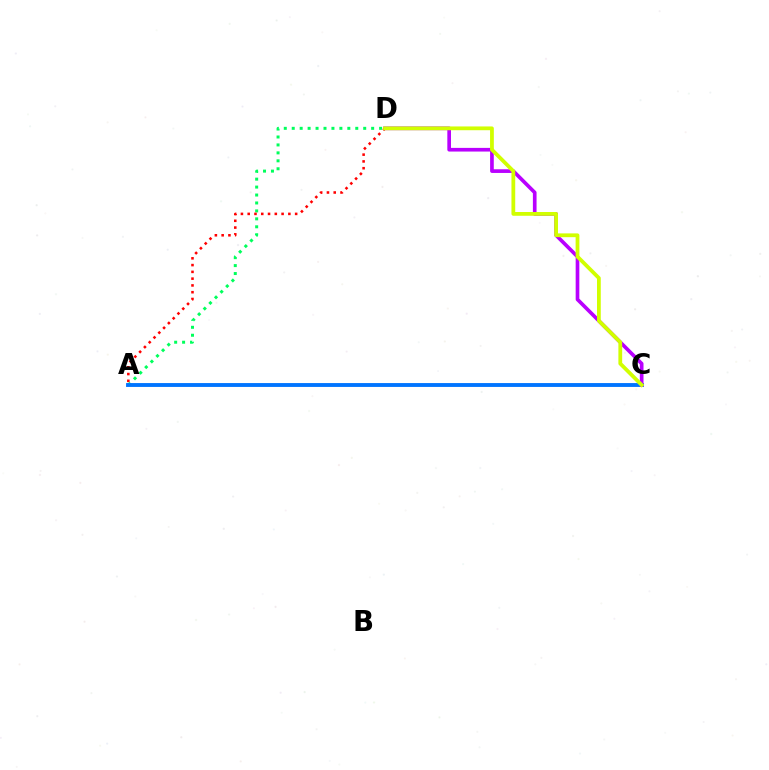{('A', 'D'): [{'color': '#00ff5c', 'line_style': 'dotted', 'thickness': 2.16}, {'color': '#ff0000', 'line_style': 'dotted', 'thickness': 1.84}], ('A', 'C'): [{'color': '#0074ff', 'line_style': 'solid', 'thickness': 2.78}], ('C', 'D'): [{'color': '#b900ff', 'line_style': 'solid', 'thickness': 2.64}, {'color': '#d1ff00', 'line_style': 'solid', 'thickness': 2.72}]}